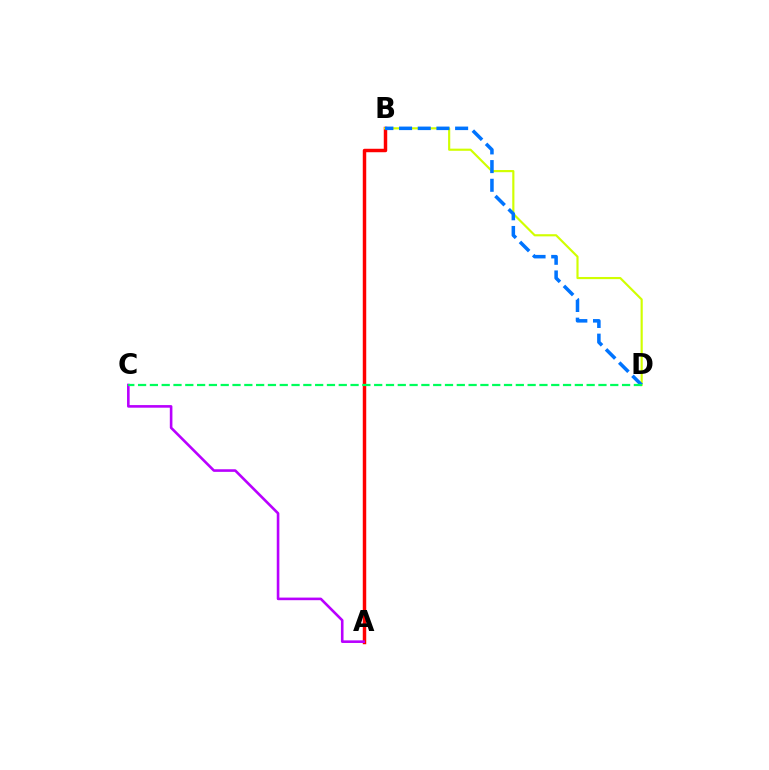{('A', 'B'): [{'color': '#ff0000', 'line_style': 'solid', 'thickness': 2.49}], ('B', 'D'): [{'color': '#d1ff00', 'line_style': 'solid', 'thickness': 1.55}, {'color': '#0074ff', 'line_style': 'dashed', 'thickness': 2.54}], ('A', 'C'): [{'color': '#b900ff', 'line_style': 'solid', 'thickness': 1.88}], ('C', 'D'): [{'color': '#00ff5c', 'line_style': 'dashed', 'thickness': 1.6}]}